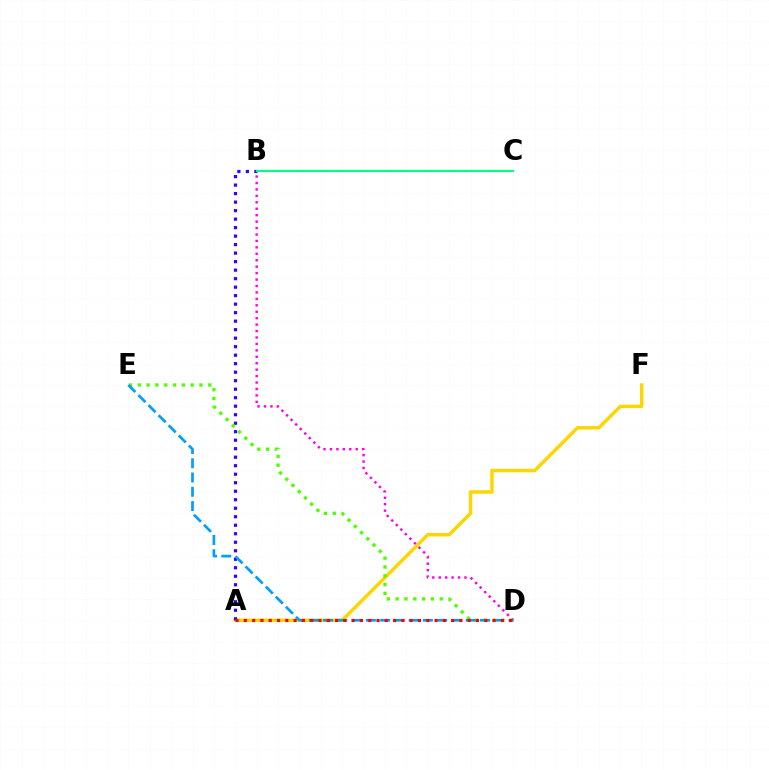{('A', 'F'): [{'color': '#ffd500', 'line_style': 'solid', 'thickness': 2.49}], ('B', 'D'): [{'color': '#ff00ed', 'line_style': 'dotted', 'thickness': 1.75}], ('A', 'B'): [{'color': '#3700ff', 'line_style': 'dotted', 'thickness': 2.31}], ('D', 'E'): [{'color': '#4fff00', 'line_style': 'dotted', 'thickness': 2.39}, {'color': '#009eff', 'line_style': 'dashed', 'thickness': 1.94}], ('A', 'D'): [{'color': '#ff0000', 'line_style': 'dotted', 'thickness': 2.25}], ('B', 'C'): [{'color': '#00ff86', 'line_style': 'solid', 'thickness': 1.58}]}